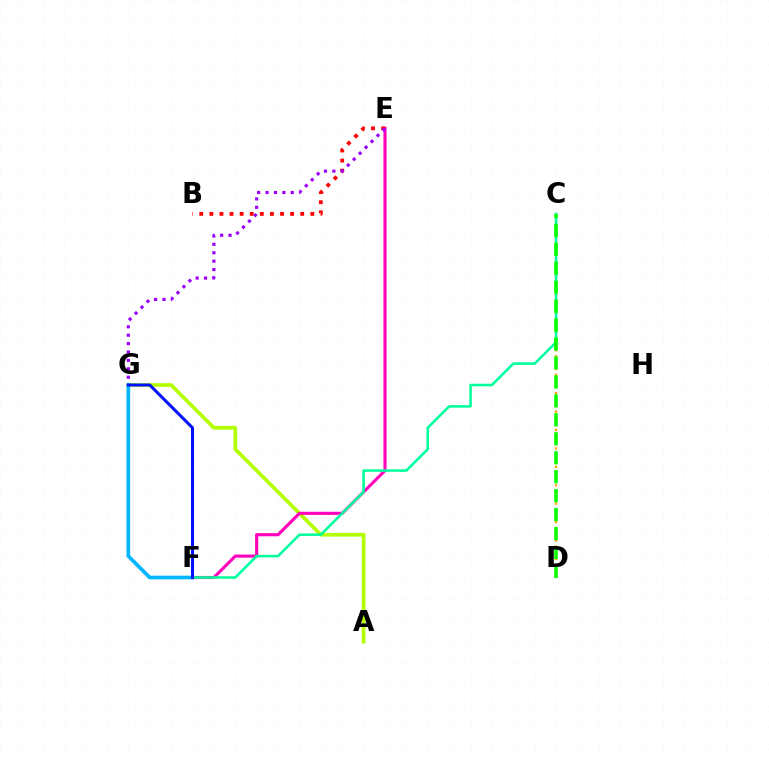{('A', 'G'): [{'color': '#b3ff00', 'line_style': 'solid', 'thickness': 2.66}], ('C', 'D'): [{'color': '#ffa500', 'line_style': 'dotted', 'thickness': 1.67}, {'color': '#08ff00', 'line_style': 'dashed', 'thickness': 2.57}], ('E', 'F'): [{'color': '#ff00bd', 'line_style': 'solid', 'thickness': 2.25}], ('B', 'E'): [{'color': '#ff0000', 'line_style': 'dotted', 'thickness': 2.74}], ('E', 'G'): [{'color': '#9b00ff', 'line_style': 'dotted', 'thickness': 2.28}], ('F', 'G'): [{'color': '#00b5ff', 'line_style': 'solid', 'thickness': 2.64}, {'color': '#0010ff', 'line_style': 'solid', 'thickness': 2.16}], ('C', 'F'): [{'color': '#00ff9d', 'line_style': 'solid', 'thickness': 1.85}]}